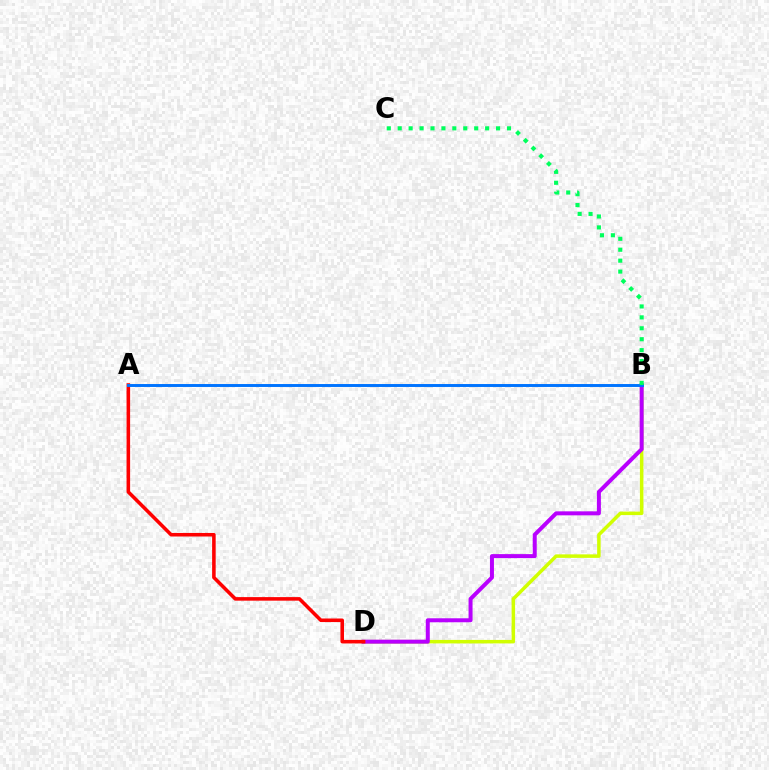{('B', 'D'): [{'color': '#d1ff00', 'line_style': 'solid', 'thickness': 2.52}, {'color': '#b900ff', 'line_style': 'solid', 'thickness': 2.87}], ('A', 'D'): [{'color': '#ff0000', 'line_style': 'solid', 'thickness': 2.56}], ('A', 'B'): [{'color': '#0074ff', 'line_style': 'solid', 'thickness': 2.11}], ('B', 'C'): [{'color': '#00ff5c', 'line_style': 'dotted', 'thickness': 2.97}]}